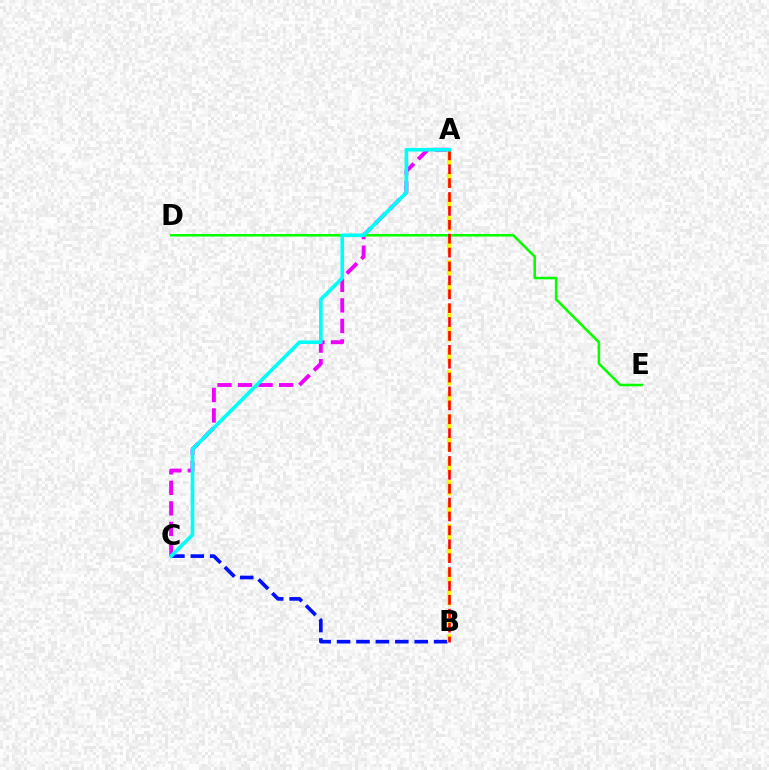{('B', 'C'): [{'color': '#0010ff', 'line_style': 'dashed', 'thickness': 2.64}], ('A', 'C'): [{'color': '#ee00ff', 'line_style': 'dashed', 'thickness': 2.79}, {'color': '#00fff6', 'line_style': 'solid', 'thickness': 2.6}], ('A', 'B'): [{'color': '#fcf500', 'line_style': 'dashed', 'thickness': 2.99}, {'color': '#ff0000', 'line_style': 'dashed', 'thickness': 1.89}], ('D', 'E'): [{'color': '#08ff00', 'line_style': 'solid', 'thickness': 1.84}]}